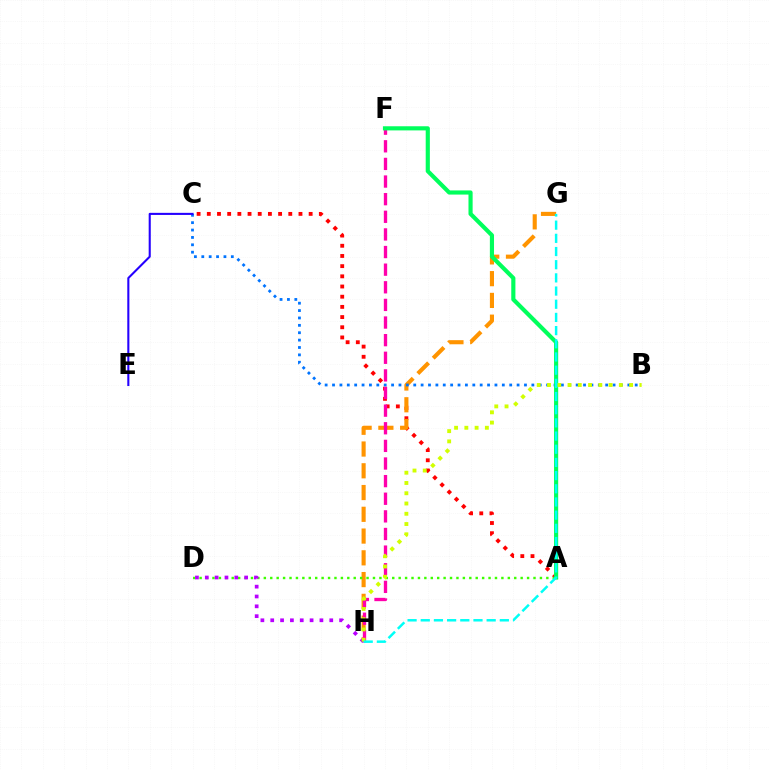{('A', 'C'): [{'color': '#ff0000', 'line_style': 'dotted', 'thickness': 2.77}], ('G', 'H'): [{'color': '#ff9400', 'line_style': 'dashed', 'thickness': 2.96}, {'color': '#00fff6', 'line_style': 'dashed', 'thickness': 1.79}], ('B', 'C'): [{'color': '#0074ff', 'line_style': 'dotted', 'thickness': 2.01}], ('F', 'H'): [{'color': '#ff00ac', 'line_style': 'dashed', 'thickness': 2.39}], ('A', 'D'): [{'color': '#3dff00', 'line_style': 'dotted', 'thickness': 1.74}], ('D', 'H'): [{'color': '#b900ff', 'line_style': 'dotted', 'thickness': 2.67}], ('A', 'F'): [{'color': '#00ff5c', 'line_style': 'solid', 'thickness': 2.98}], ('B', 'H'): [{'color': '#d1ff00', 'line_style': 'dotted', 'thickness': 2.79}], ('C', 'E'): [{'color': '#2500ff', 'line_style': 'solid', 'thickness': 1.5}]}